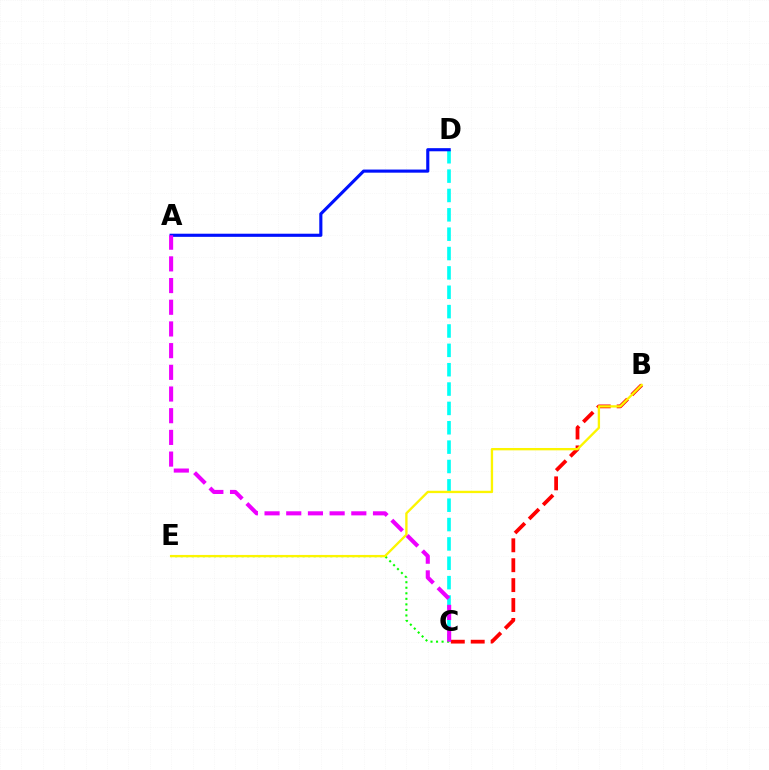{('C', 'D'): [{'color': '#00fff6', 'line_style': 'dashed', 'thickness': 2.63}], ('A', 'D'): [{'color': '#0010ff', 'line_style': 'solid', 'thickness': 2.25}], ('B', 'C'): [{'color': '#ff0000', 'line_style': 'dashed', 'thickness': 2.7}], ('C', 'E'): [{'color': '#08ff00', 'line_style': 'dotted', 'thickness': 1.51}], ('B', 'E'): [{'color': '#fcf500', 'line_style': 'solid', 'thickness': 1.68}], ('A', 'C'): [{'color': '#ee00ff', 'line_style': 'dashed', 'thickness': 2.95}]}